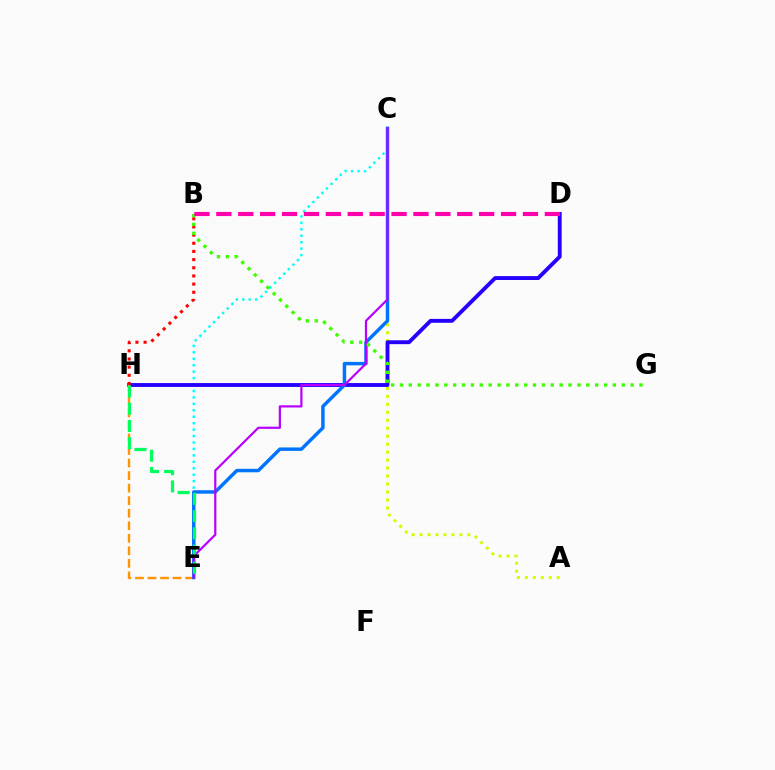{('A', 'C'): [{'color': '#d1ff00', 'line_style': 'dotted', 'thickness': 2.17}], ('C', 'E'): [{'color': '#00fff6', 'line_style': 'dotted', 'thickness': 1.75}, {'color': '#0074ff', 'line_style': 'solid', 'thickness': 2.49}, {'color': '#b900ff', 'line_style': 'solid', 'thickness': 1.58}], ('D', 'H'): [{'color': '#2500ff', 'line_style': 'solid', 'thickness': 2.79}], ('E', 'H'): [{'color': '#ff9400', 'line_style': 'dashed', 'thickness': 1.7}, {'color': '#00ff5c', 'line_style': 'dashed', 'thickness': 2.34}], ('B', 'H'): [{'color': '#ff0000', 'line_style': 'dotted', 'thickness': 2.22}], ('B', 'G'): [{'color': '#3dff00', 'line_style': 'dotted', 'thickness': 2.41}], ('B', 'D'): [{'color': '#ff00ac', 'line_style': 'dashed', 'thickness': 2.98}]}